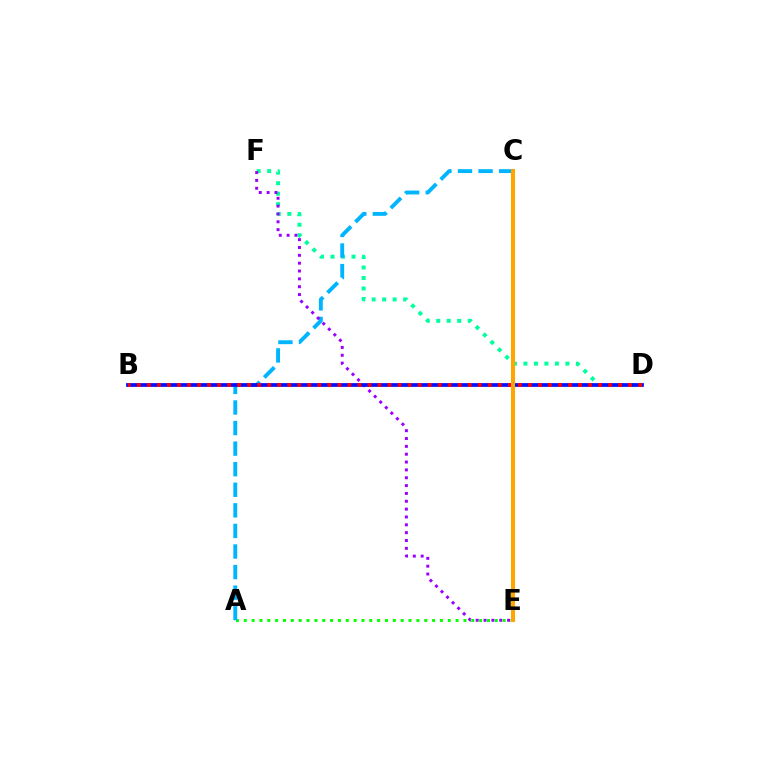{('A', 'E'): [{'color': '#08ff00', 'line_style': 'dotted', 'thickness': 2.13}], ('C', 'E'): [{'color': '#ff00bd', 'line_style': 'dotted', 'thickness': 2.59}, {'color': '#b3ff00', 'line_style': 'dotted', 'thickness': 2.71}, {'color': '#ffa500', 'line_style': 'solid', 'thickness': 2.93}], ('D', 'F'): [{'color': '#00ff9d', 'line_style': 'dotted', 'thickness': 2.85}], ('A', 'C'): [{'color': '#00b5ff', 'line_style': 'dashed', 'thickness': 2.8}], ('E', 'F'): [{'color': '#9b00ff', 'line_style': 'dotted', 'thickness': 2.13}], ('B', 'D'): [{'color': '#0010ff', 'line_style': 'solid', 'thickness': 2.7}, {'color': '#ff0000', 'line_style': 'dotted', 'thickness': 2.72}]}